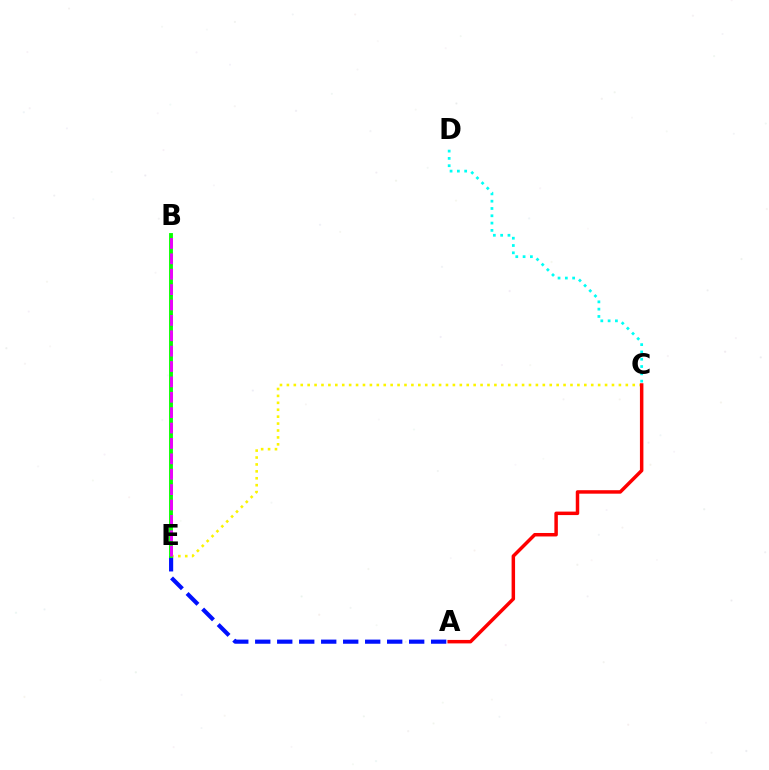{('C', 'D'): [{'color': '#00fff6', 'line_style': 'dotted', 'thickness': 1.98}], ('A', 'E'): [{'color': '#0010ff', 'line_style': 'dashed', 'thickness': 2.99}], ('C', 'E'): [{'color': '#fcf500', 'line_style': 'dotted', 'thickness': 1.88}], ('B', 'E'): [{'color': '#08ff00', 'line_style': 'solid', 'thickness': 2.78}, {'color': '#ee00ff', 'line_style': 'dashed', 'thickness': 2.09}], ('A', 'C'): [{'color': '#ff0000', 'line_style': 'solid', 'thickness': 2.51}]}